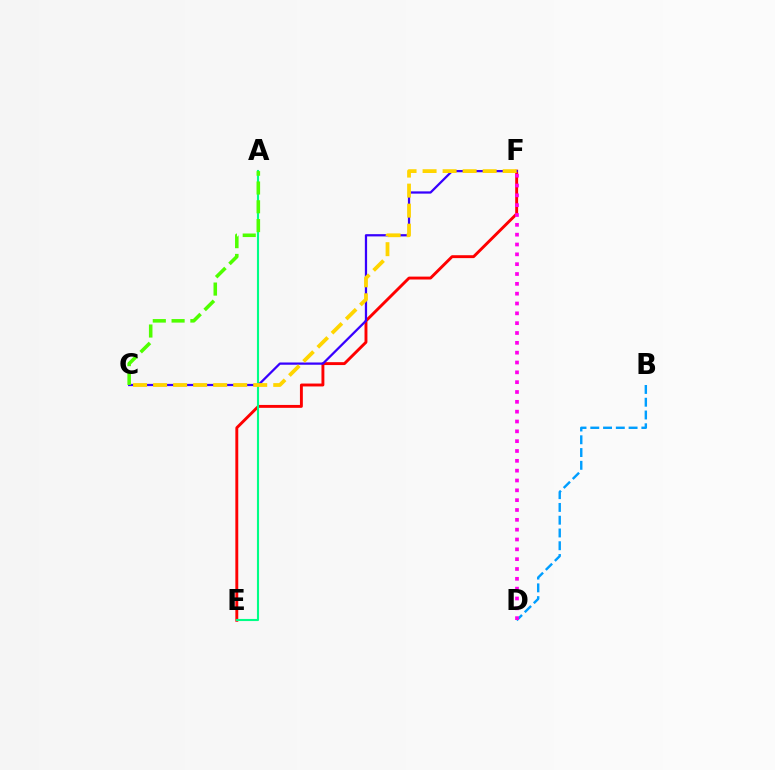{('E', 'F'): [{'color': '#ff0000', 'line_style': 'solid', 'thickness': 2.09}], ('A', 'E'): [{'color': '#00ff86', 'line_style': 'solid', 'thickness': 1.52}], ('C', 'F'): [{'color': '#3700ff', 'line_style': 'solid', 'thickness': 1.62}, {'color': '#ffd500', 'line_style': 'dashed', 'thickness': 2.72}], ('B', 'D'): [{'color': '#009eff', 'line_style': 'dashed', 'thickness': 1.73}], ('D', 'F'): [{'color': '#ff00ed', 'line_style': 'dotted', 'thickness': 2.67}], ('A', 'C'): [{'color': '#4fff00', 'line_style': 'dashed', 'thickness': 2.55}]}